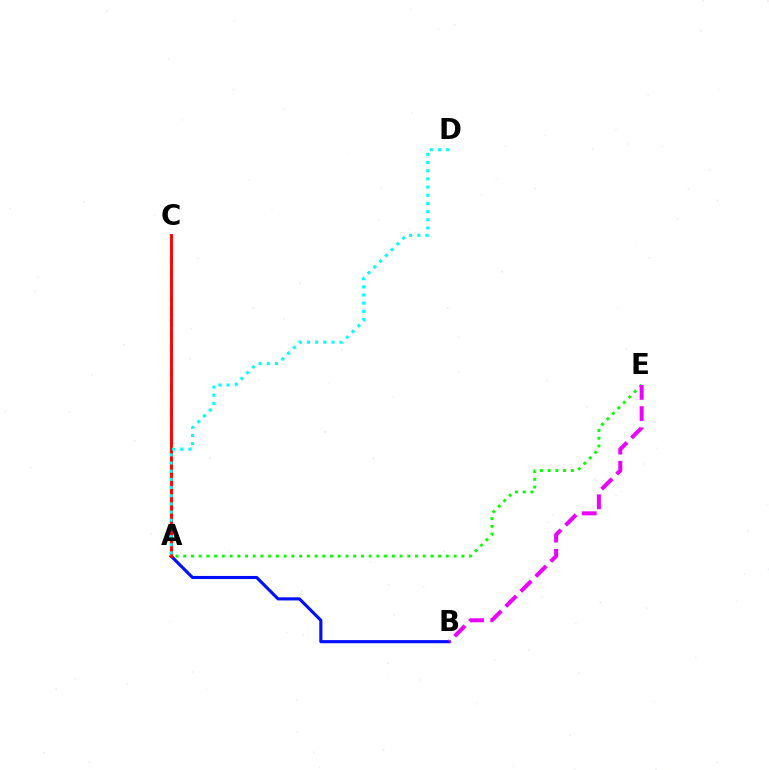{('A', 'B'): [{'color': '#0010ff', 'line_style': 'solid', 'thickness': 2.25}], ('A', 'C'): [{'color': '#fcf500', 'line_style': 'dashed', 'thickness': 1.72}, {'color': '#ff0000', 'line_style': 'solid', 'thickness': 2.09}], ('A', 'D'): [{'color': '#00fff6', 'line_style': 'dotted', 'thickness': 2.22}], ('A', 'E'): [{'color': '#08ff00', 'line_style': 'dotted', 'thickness': 2.1}], ('B', 'E'): [{'color': '#ee00ff', 'line_style': 'dashed', 'thickness': 2.88}]}